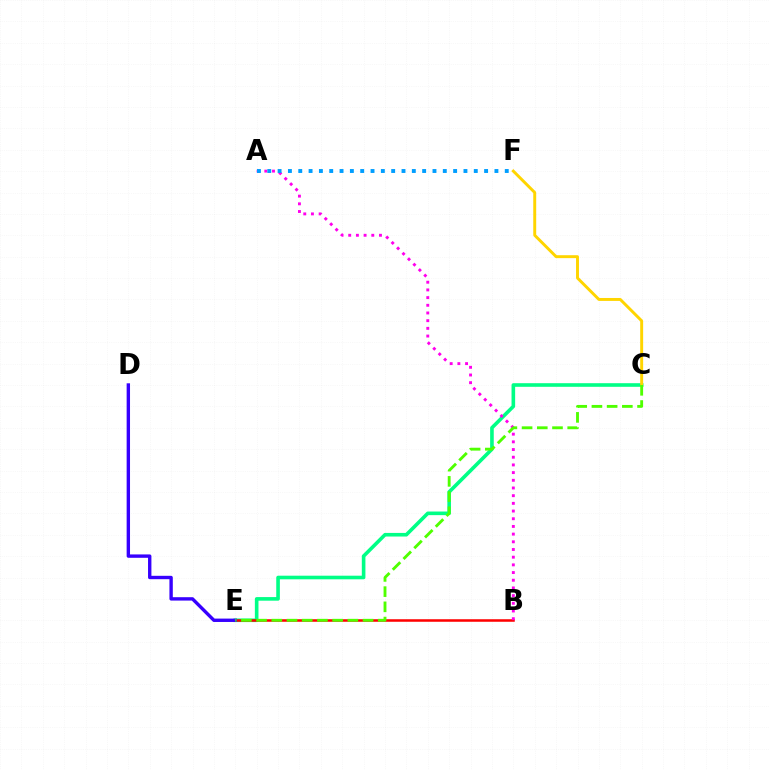{('C', 'E'): [{'color': '#00ff86', 'line_style': 'solid', 'thickness': 2.6}, {'color': '#4fff00', 'line_style': 'dashed', 'thickness': 2.07}], ('C', 'F'): [{'color': '#ffd500', 'line_style': 'solid', 'thickness': 2.12}], ('B', 'E'): [{'color': '#ff0000', 'line_style': 'solid', 'thickness': 1.82}], ('A', 'B'): [{'color': '#ff00ed', 'line_style': 'dotted', 'thickness': 2.09}], ('D', 'E'): [{'color': '#3700ff', 'line_style': 'solid', 'thickness': 2.43}], ('A', 'F'): [{'color': '#009eff', 'line_style': 'dotted', 'thickness': 2.81}]}